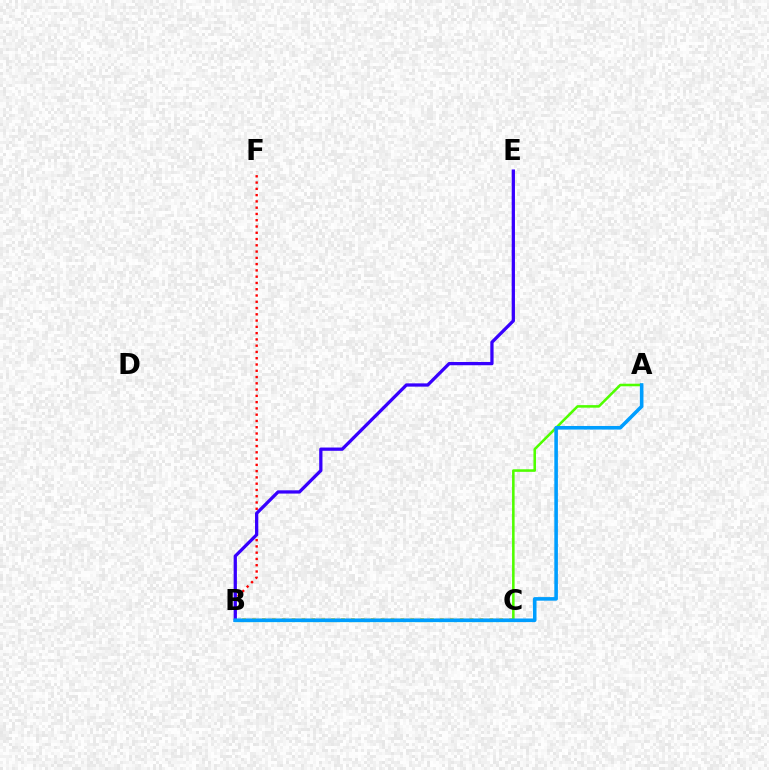{('B', 'F'): [{'color': '#ff0000', 'line_style': 'dotted', 'thickness': 1.7}], ('B', 'C'): [{'color': '#ffd500', 'line_style': 'dotted', 'thickness': 2.69}, {'color': '#00ff86', 'line_style': 'solid', 'thickness': 2.28}, {'color': '#ff00ed', 'line_style': 'dashed', 'thickness': 1.51}], ('B', 'E'): [{'color': '#3700ff', 'line_style': 'solid', 'thickness': 2.35}], ('A', 'C'): [{'color': '#4fff00', 'line_style': 'solid', 'thickness': 1.84}], ('A', 'B'): [{'color': '#009eff', 'line_style': 'solid', 'thickness': 2.58}]}